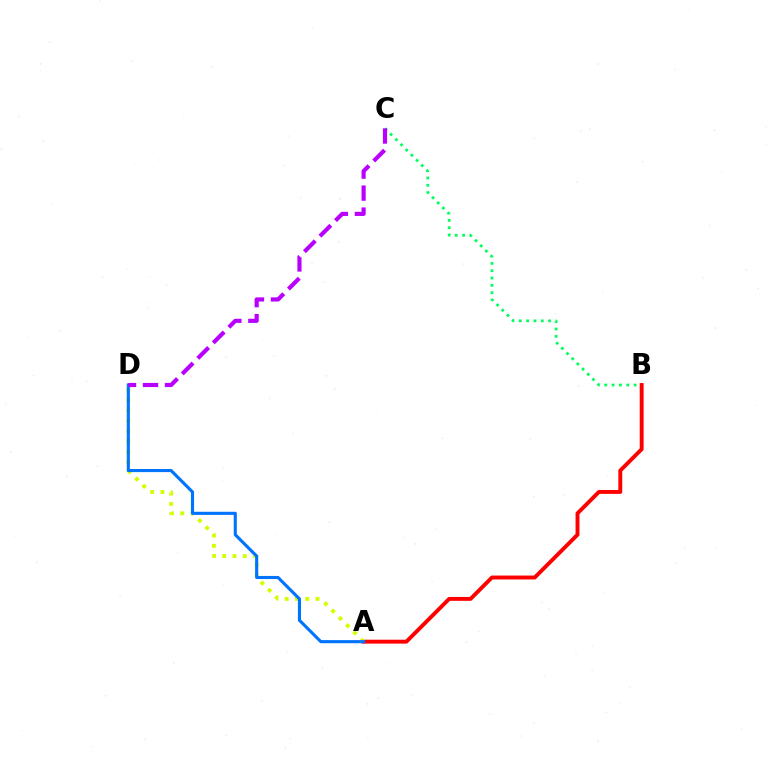{('B', 'C'): [{'color': '#00ff5c', 'line_style': 'dotted', 'thickness': 1.99}], ('A', 'B'): [{'color': '#ff0000', 'line_style': 'solid', 'thickness': 2.82}], ('A', 'D'): [{'color': '#d1ff00', 'line_style': 'dotted', 'thickness': 2.8}, {'color': '#0074ff', 'line_style': 'solid', 'thickness': 2.24}], ('C', 'D'): [{'color': '#b900ff', 'line_style': 'dashed', 'thickness': 2.99}]}